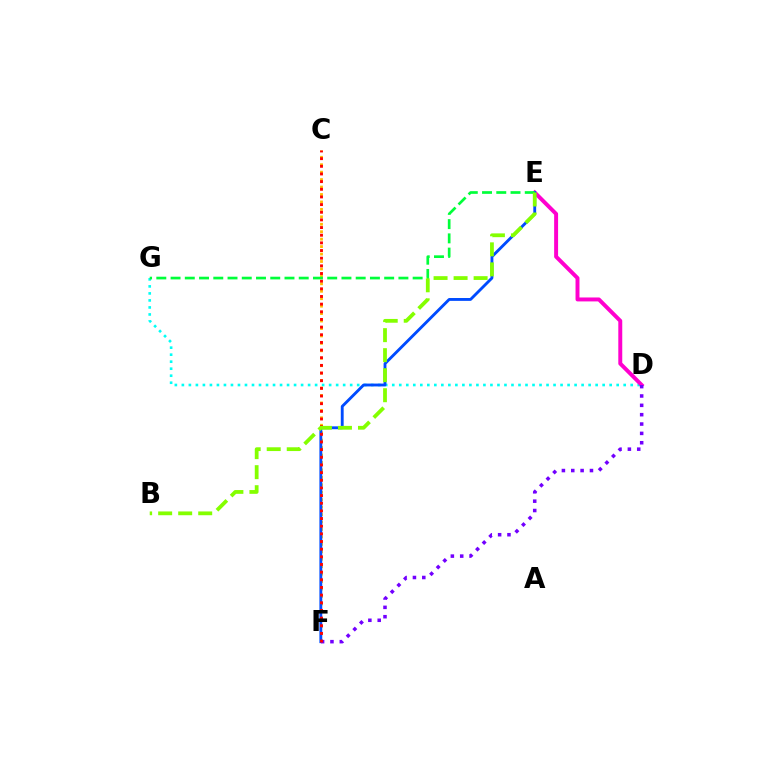{('D', 'G'): [{'color': '#00fff6', 'line_style': 'dotted', 'thickness': 1.91}], ('D', 'E'): [{'color': '#ff00cf', 'line_style': 'solid', 'thickness': 2.84}], ('C', 'F'): [{'color': '#ffbd00', 'line_style': 'dotted', 'thickness': 2.02}, {'color': '#ff0000', 'line_style': 'dotted', 'thickness': 2.08}], ('E', 'F'): [{'color': '#004bff', 'line_style': 'solid', 'thickness': 2.06}], ('D', 'F'): [{'color': '#7200ff', 'line_style': 'dotted', 'thickness': 2.54}], ('E', 'G'): [{'color': '#00ff39', 'line_style': 'dashed', 'thickness': 1.93}], ('B', 'E'): [{'color': '#84ff00', 'line_style': 'dashed', 'thickness': 2.72}]}